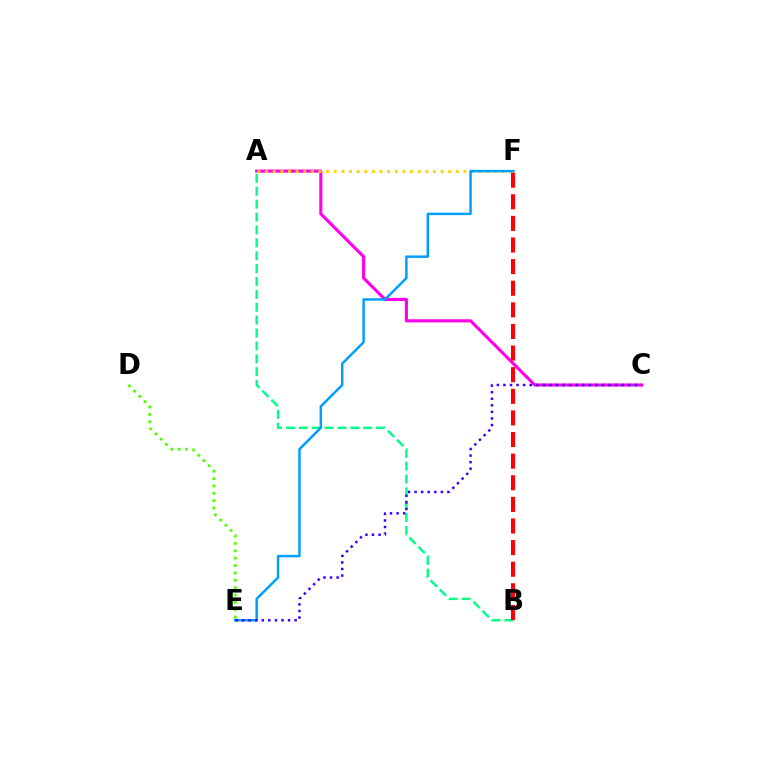{('A', 'B'): [{'color': '#00ff86', 'line_style': 'dashed', 'thickness': 1.75}], ('A', 'C'): [{'color': '#ff00ed', 'line_style': 'solid', 'thickness': 2.24}], ('D', 'E'): [{'color': '#4fff00', 'line_style': 'dotted', 'thickness': 2.0}], ('A', 'F'): [{'color': '#ffd500', 'line_style': 'dotted', 'thickness': 2.07}], ('E', 'F'): [{'color': '#009eff', 'line_style': 'solid', 'thickness': 1.78}], ('B', 'F'): [{'color': '#ff0000', 'line_style': 'dashed', 'thickness': 2.94}], ('C', 'E'): [{'color': '#3700ff', 'line_style': 'dotted', 'thickness': 1.78}]}